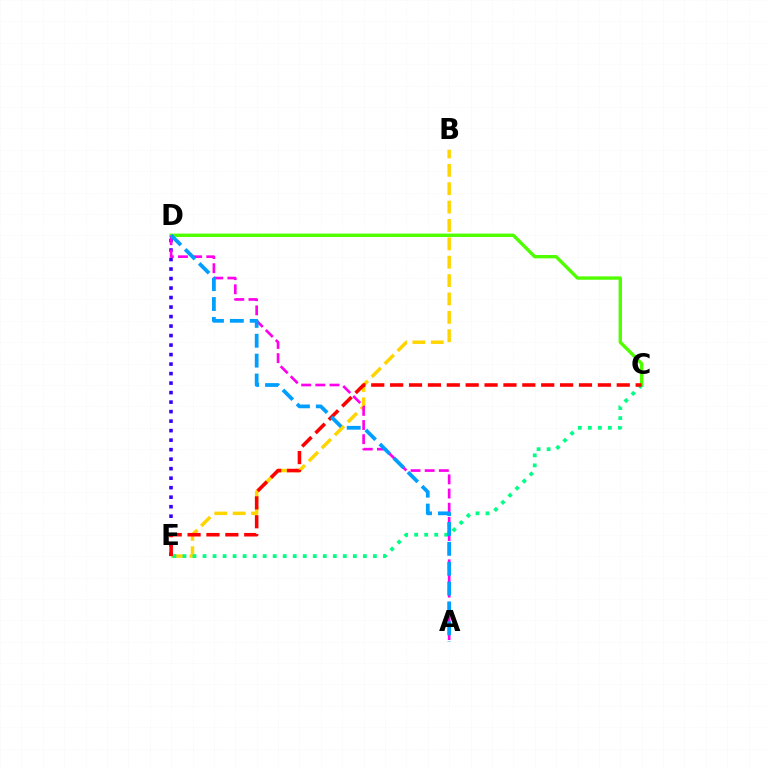{('D', 'E'): [{'color': '#3700ff', 'line_style': 'dotted', 'thickness': 2.58}], ('C', 'D'): [{'color': '#4fff00', 'line_style': 'solid', 'thickness': 2.42}], ('B', 'E'): [{'color': '#ffd500', 'line_style': 'dashed', 'thickness': 2.5}], ('C', 'E'): [{'color': '#00ff86', 'line_style': 'dotted', 'thickness': 2.72}, {'color': '#ff0000', 'line_style': 'dashed', 'thickness': 2.57}], ('A', 'D'): [{'color': '#ff00ed', 'line_style': 'dashed', 'thickness': 1.92}, {'color': '#009eff', 'line_style': 'dashed', 'thickness': 2.7}]}